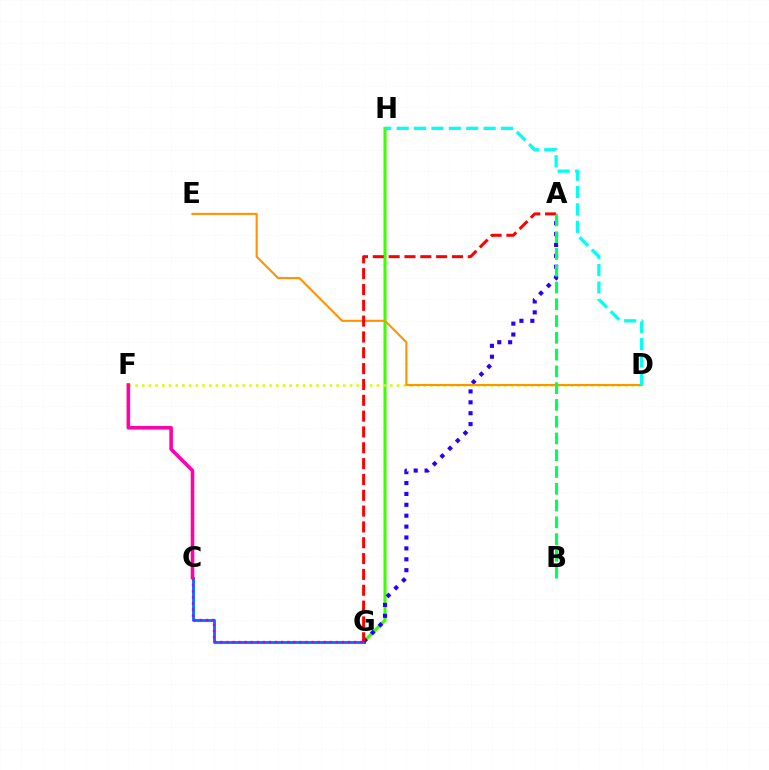{('G', 'H'): [{'color': '#3dff00', 'line_style': 'solid', 'thickness': 2.22}], ('C', 'G'): [{'color': '#0074ff', 'line_style': 'solid', 'thickness': 2.08}, {'color': '#b900ff', 'line_style': 'dotted', 'thickness': 1.65}], ('A', 'G'): [{'color': '#2500ff', 'line_style': 'dotted', 'thickness': 2.96}, {'color': '#ff0000', 'line_style': 'dashed', 'thickness': 2.15}], ('D', 'F'): [{'color': '#d1ff00', 'line_style': 'dotted', 'thickness': 1.82}], ('D', 'E'): [{'color': '#ff9400', 'line_style': 'solid', 'thickness': 1.52}], ('D', 'H'): [{'color': '#00fff6', 'line_style': 'dashed', 'thickness': 2.36}], ('C', 'F'): [{'color': '#ff00ac', 'line_style': 'solid', 'thickness': 2.57}], ('A', 'B'): [{'color': '#00ff5c', 'line_style': 'dashed', 'thickness': 2.28}]}